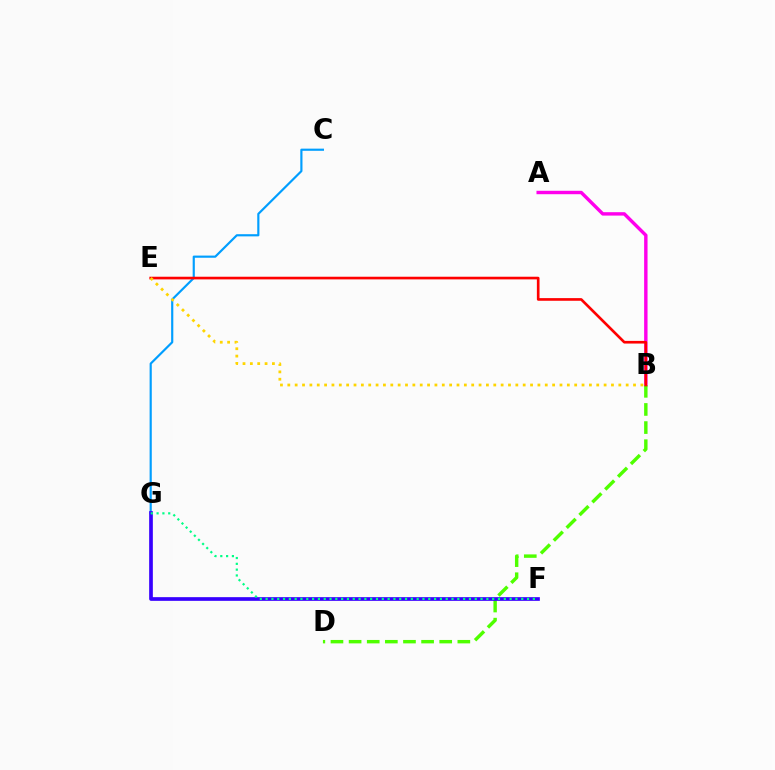{('C', 'G'): [{'color': '#009eff', 'line_style': 'solid', 'thickness': 1.56}], ('A', 'B'): [{'color': '#ff00ed', 'line_style': 'solid', 'thickness': 2.46}], ('B', 'D'): [{'color': '#4fff00', 'line_style': 'dashed', 'thickness': 2.46}], ('B', 'E'): [{'color': '#ff0000', 'line_style': 'solid', 'thickness': 1.91}, {'color': '#ffd500', 'line_style': 'dotted', 'thickness': 2.0}], ('F', 'G'): [{'color': '#3700ff', 'line_style': 'solid', 'thickness': 2.65}, {'color': '#00ff86', 'line_style': 'dotted', 'thickness': 1.58}]}